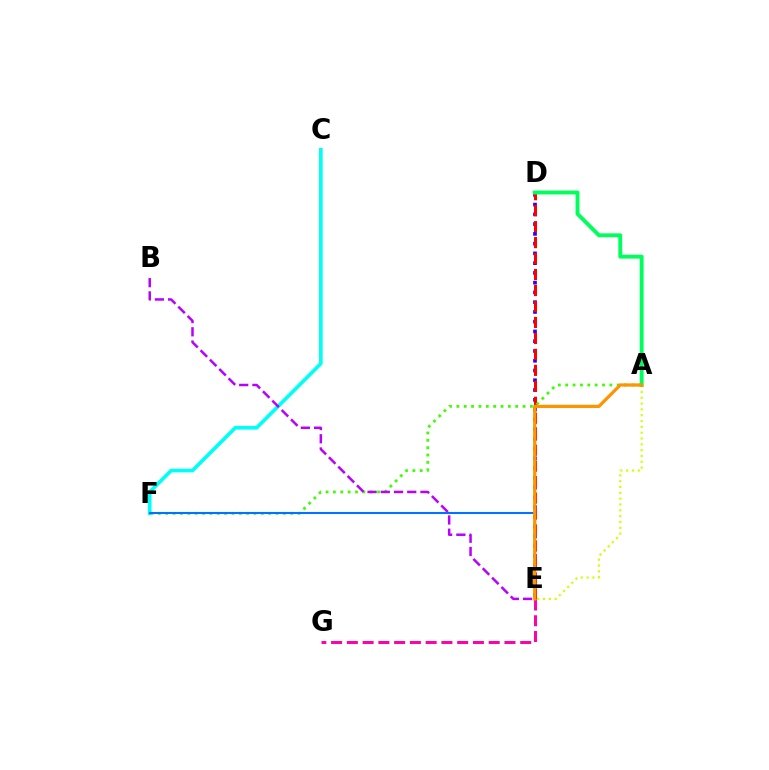{('C', 'F'): [{'color': '#00fff6', 'line_style': 'solid', 'thickness': 2.64}], ('A', 'E'): [{'color': '#d1ff00', 'line_style': 'dotted', 'thickness': 1.58}, {'color': '#ff9400', 'line_style': 'solid', 'thickness': 2.33}], ('D', 'E'): [{'color': '#2500ff', 'line_style': 'dotted', 'thickness': 2.65}, {'color': '#ff0000', 'line_style': 'dashed', 'thickness': 2.17}], ('A', 'F'): [{'color': '#3dff00', 'line_style': 'dotted', 'thickness': 2.0}], ('E', 'G'): [{'color': '#ff00ac', 'line_style': 'dashed', 'thickness': 2.14}], ('E', 'F'): [{'color': '#0074ff', 'line_style': 'solid', 'thickness': 1.5}], ('A', 'D'): [{'color': '#00ff5c', 'line_style': 'solid', 'thickness': 2.8}], ('B', 'E'): [{'color': '#b900ff', 'line_style': 'dashed', 'thickness': 1.8}]}